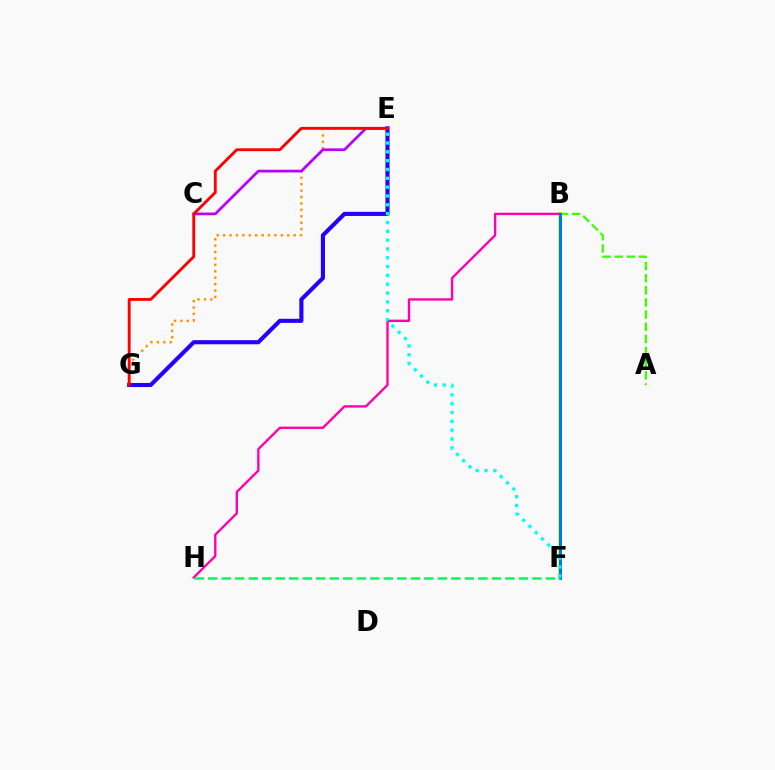{('B', 'F'): [{'color': '#d1ff00', 'line_style': 'solid', 'thickness': 2.86}, {'color': '#0074ff', 'line_style': 'solid', 'thickness': 2.15}], ('B', 'H'): [{'color': '#ff00ac', 'line_style': 'solid', 'thickness': 1.7}], ('E', 'G'): [{'color': '#ff9400', 'line_style': 'dotted', 'thickness': 1.74}, {'color': '#2500ff', 'line_style': 'solid', 'thickness': 2.96}, {'color': '#ff0000', 'line_style': 'solid', 'thickness': 2.06}], ('A', 'B'): [{'color': '#3dff00', 'line_style': 'dashed', 'thickness': 1.65}], ('C', 'E'): [{'color': '#b900ff', 'line_style': 'solid', 'thickness': 1.96}], ('F', 'H'): [{'color': '#00ff5c', 'line_style': 'dashed', 'thickness': 1.84}], ('E', 'F'): [{'color': '#00fff6', 'line_style': 'dotted', 'thickness': 2.4}]}